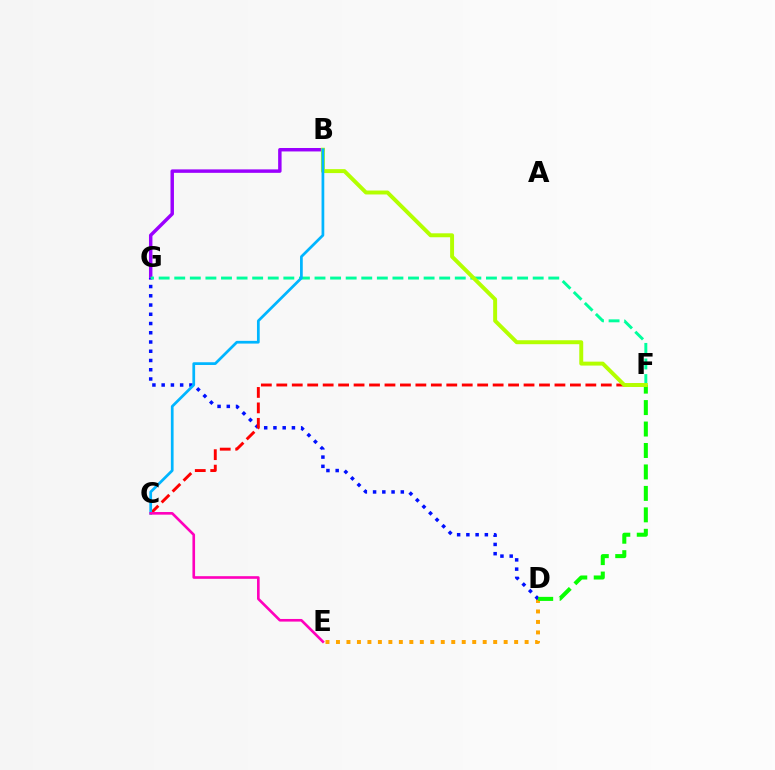{('D', 'E'): [{'color': '#ffa500', 'line_style': 'dotted', 'thickness': 2.85}], ('B', 'G'): [{'color': '#9b00ff', 'line_style': 'solid', 'thickness': 2.48}], ('D', 'G'): [{'color': '#0010ff', 'line_style': 'dotted', 'thickness': 2.51}], ('D', 'F'): [{'color': '#08ff00', 'line_style': 'dashed', 'thickness': 2.91}], ('F', 'G'): [{'color': '#00ff9d', 'line_style': 'dashed', 'thickness': 2.12}], ('C', 'F'): [{'color': '#ff0000', 'line_style': 'dashed', 'thickness': 2.1}], ('B', 'F'): [{'color': '#b3ff00', 'line_style': 'solid', 'thickness': 2.84}], ('B', 'C'): [{'color': '#00b5ff', 'line_style': 'solid', 'thickness': 1.96}], ('C', 'E'): [{'color': '#ff00bd', 'line_style': 'solid', 'thickness': 1.89}]}